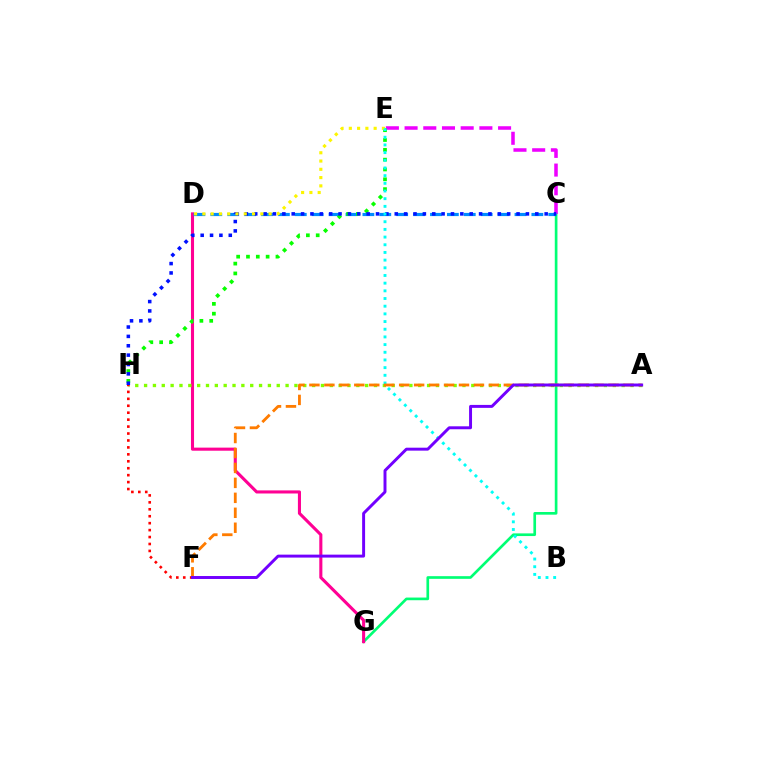{('C', 'G'): [{'color': '#00ff74', 'line_style': 'solid', 'thickness': 1.92}], ('D', 'G'): [{'color': '#ff0094', 'line_style': 'solid', 'thickness': 2.22}], ('C', 'E'): [{'color': '#ee00ff', 'line_style': 'dashed', 'thickness': 2.54}], ('C', 'D'): [{'color': '#008cff', 'line_style': 'dashed', 'thickness': 2.3}], ('E', 'H'): [{'color': '#08ff00', 'line_style': 'dotted', 'thickness': 2.67}], ('A', 'H'): [{'color': '#84ff00', 'line_style': 'dotted', 'thickness': 2.4}], ('F', 'H'): [{'color': '#ff0000', 'line_style': 'dotted', 'thickness': 1.89}], ('C', 'H'): [{'color': '#0010ff', 'line_style': 'dotted', 'thickness': 2.55}], ('D', 'E'): [{'color': '#fcf500', 'line_style': 'dotted', 'thickness': 2.25}], ('B', 'E'): [{'color': '#00fff6', 'line_style': 'dotted', 'thickness': 2.09}], ('A', 'F'): [{'color': '#ff7c00', 'line_style': 'dashed', 'thickness': 2.03}, {'color': '#7200ff', 'line_style': 'solid', 'thickness': 2.12}]}